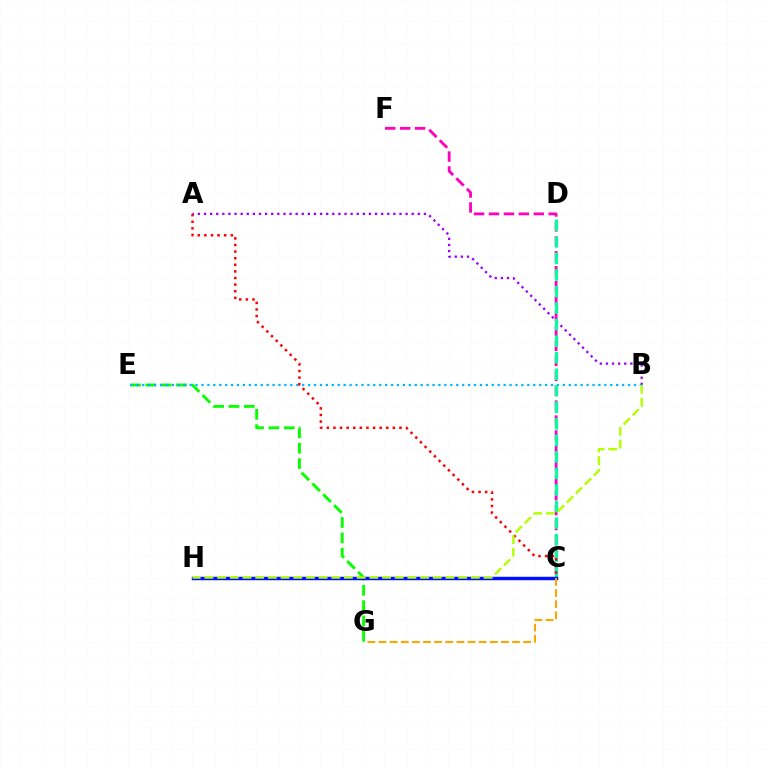{('C', 'F'): [{'color': '#ff00bd', 'line_style': 'dashed', 'thickness': 2.03}], ('A', 'B'): [{'color': '#9b00ff', 'line_style': 'dotted', 'thickness': 1.66}], ('E', 'G'): [{'color': '#08ff00', 'line_style': 'dashed', 'thickness': 2.08}], ('B', 'E'): [{'color': '#00b5ff', 'line_style': 'dotted', 'thickness': 1.61}], ('C', 'D'): [{'color': '#00ff9d', 'line_style': 'dashed', 'thickness': 2.25}], ('A', 'C'): [{'color': '#ff0000', 'line_style': 'dotted', 'thickness': 1.79}], ('C', 'H'): [{'color': '#0010ff', 'line_style': 'solid', 'thickness': 2.49}], ('C', 'G'): [{'color': '#ffa500', 'line_style': 'dashed', 'thickness': 1.51}], ('B', 'H'): [{'color': '#b3ff00', 'line_style': 'dashed', 'thickness': 1.72}]}